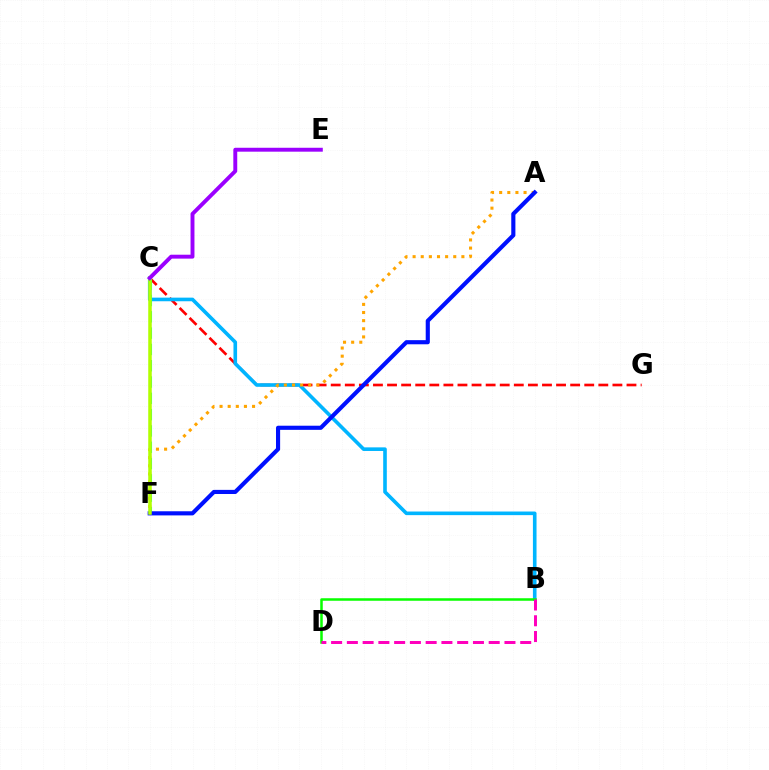{('C', 'G'): [{'color': '#ff0000', 'line_style': 'dashed', 'thickness': 1.91}], ('B', 'C'): [{'color': '#00b5ff', 'line_style': 'solid', 'thickness': 2.6}], ('C', 'F'): [{'color': '#00ff9d', 'line_style': 'dashed', 'thickness': 2.22}, {'color': '#b3ff00', 'line_style': 'solid', 'thickness': 2.53}], ('A', 'F'): [{'color': '#ffa500', 'line_style': 'dotted', 'thickness': 2.21}, {'color': '#0010ff', 'line_style': 'solid', 'thickness': 2.97}], ('B', 'D'): [{'color': '#08ff00', 'line_style': 'solid', 'thickness': 1.81}, {'color': '#ff00bd', 'line_style': 'dashed', 'thickness': 2.14}], ('C', 'E'): [{'color': '#9b00ff', 'line_style': 'solid', 'thickness': 2.82}]}